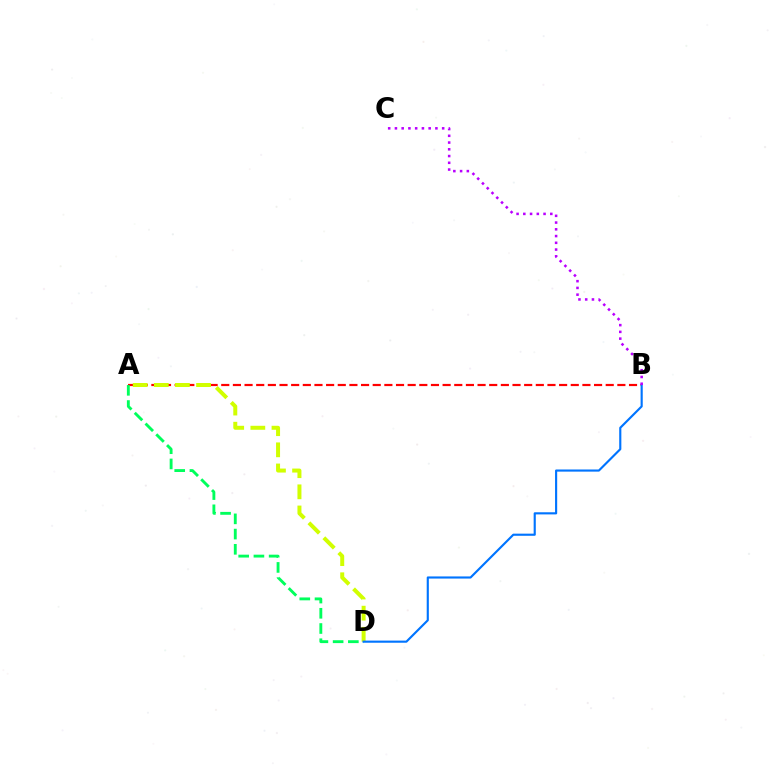{('A', 'B'): [{'color': '#ff0000', 'line_style': 'dashed', 'thickness': 1.58}], ('A', 'D'): [{'color': '#00ff5c', 'line_style': 'dashed', 'thickness': 2.07}, {'color': '#d1ff00', 'line_style': 'dashed', 'thickness': 2.87}], ('B', 'D'): [{'color': '#0074ff', 'line_style': 'solid', 'thickness': 1.54}], ('B', 'C'): [{'color': '#b900ff', 'line_style': 'dotted', 'thickness': 1.83}]}